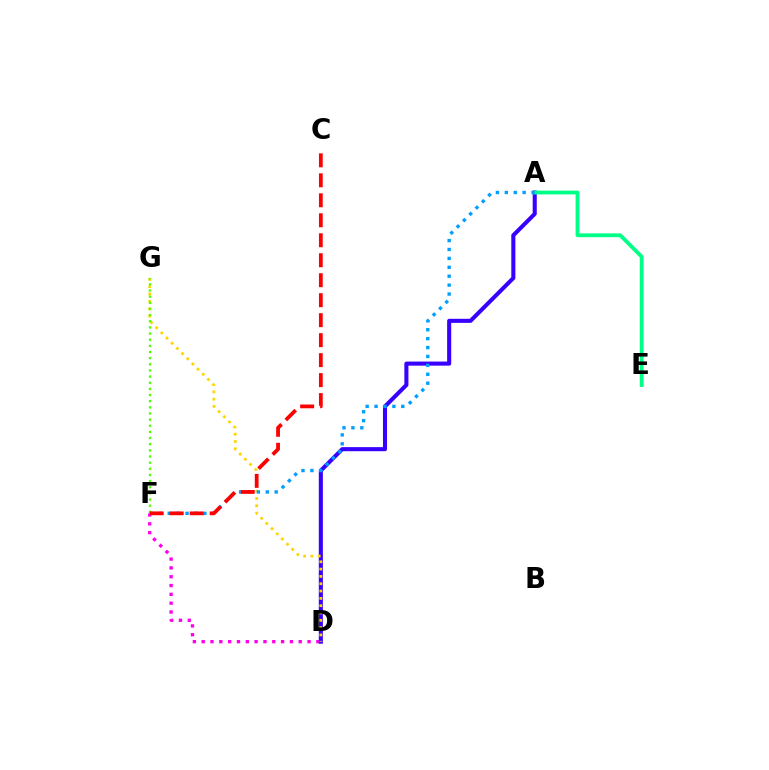{('D', 'F'): [{'color': '#ff00ed', 'line_style': 'dotted', 'thickness': 2.4}], ('A', 'D'): [{'color': '#3700ff', 'line_style': 'solid', 'thickness': 2.93}], ('A', 'E'): [{'color': '#00ff86', 'line_style': 'solid', 'thickness': 2.75}], ('D', 'G'): [{'color': '#ffd500', 'line_style': 'dotted', 'thickness': 1.99}], ('A', 'F'): [{'color': '#009eff', 'line_style': 'dotted', 'thickness': 2.42}], ('F', 'G'): [{'color': '#4fff00', 'line_style': 'dotted', 'thickness': 1.67}], ('C', 'F'): [{'color': '#ff0000', 'line_style': 'dashed', 'thickness': 2.71}]}